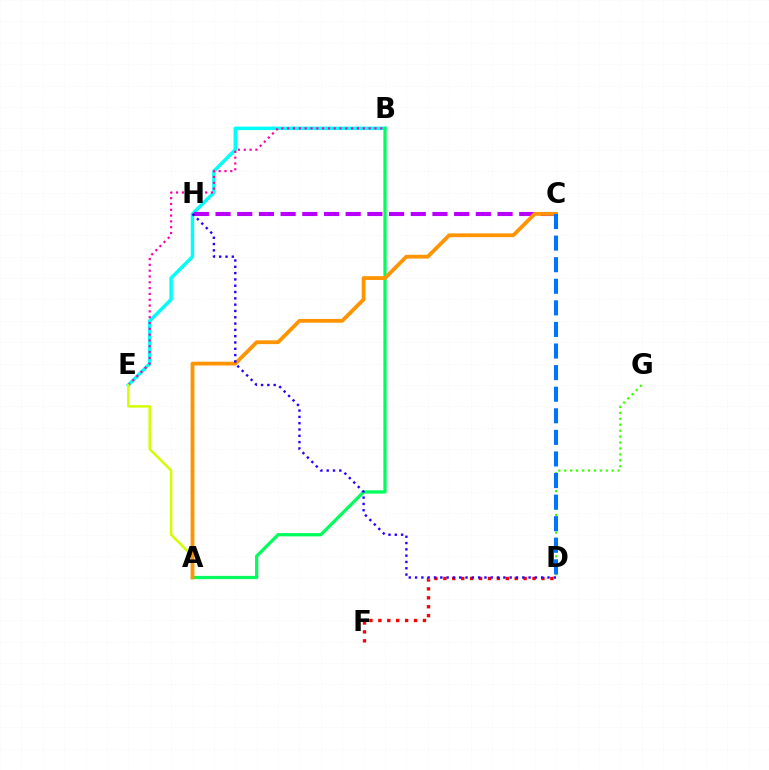{('D', 'G'): [{'color': '#3dff00', 'line_style': 'dotted', 'thickness': 1.61}], ('B', 'E'): [{'color': '#00fff6', 'line_style': 'solid', 'thickness': 2.48}, {'color': '#ff00ac', 'line_style': 'dotted', 'thickness': 1.58}], ('C', 'H'): [{'color': '#b900ff', 'line_style': 'dashed', 'thickness': 2.95}], ('D', 'F'): [{'color': '#ff0000', 'line_style': 'dotted', 'thickness': 2.42}], ('A', 'E'): [{'color': '#d1ff00', 'line_style': 'solid', 'thickness': 1.79}], ('A', 'B'): [{'color': '#00ff5c', 'line_style': 'solid', 'thickness': 2.34}], ('A', 'C'): [{'color': '#ff9400', 'line_style': 'solid', 'thickness': 2.73}], ('C', 'D'): [{'color': '#0074ff', 'line_style': 'dashed', 'thickness': 2.93}], ('D', 'H'): [{'color': '#2500ff', 'line_style': 'dotted', 'thickness': 1.71}]}